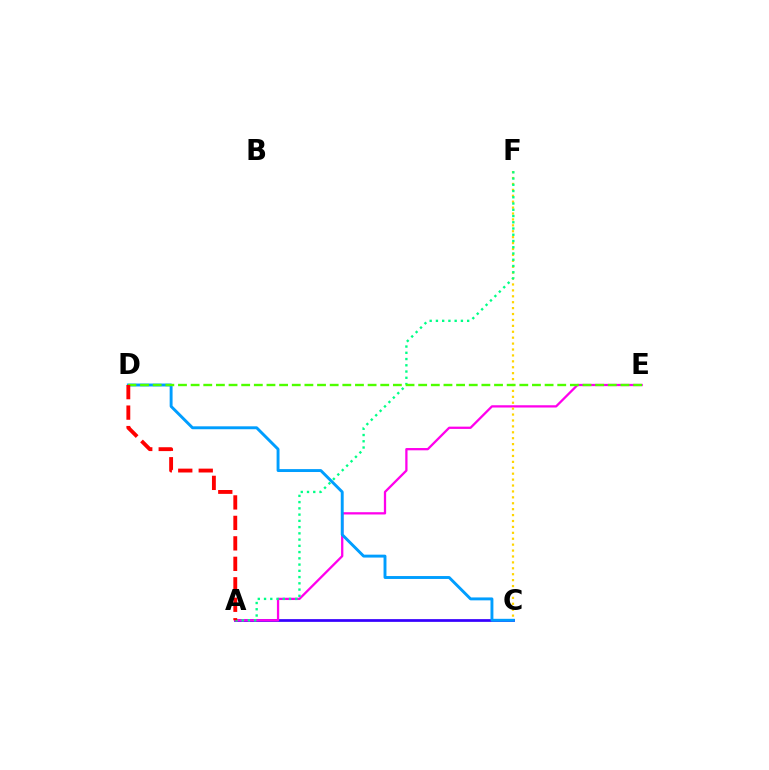{('A', 'C'): [{'color': '#3700ff', 'line_style': 'solid', 'thickness': 1.97}], ('A', 'E'): [{'color': '#ff00ed', 'line_style': 'solid', 'thickness': 1.64}], ('C', 'F'): [{'color': '#ffd500', 'line_style': 'dotted', 'thickness': 1.61}], ('A', 'F'): [{'color': '#00ff86', 'line_style': 'dotted', 'thickness': 1.7}], ('C', 'D'): [{'color': '#009eff', 'line_style': 'solid', 'thickness': 2.1}], ('D', 'E'): [{'color': '#4fff00', 'line_style': 'dashed', 'thickness': 1.72}], ('A', 'D'): [{'color': '#ff0000', 'line_style': 'dashed', 'thickness': 2.78}]}